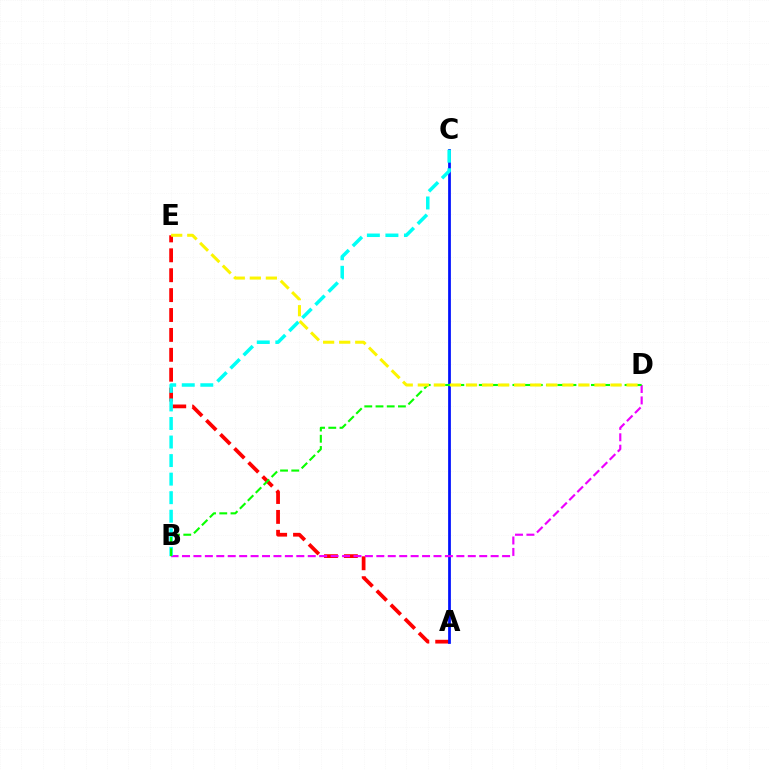{('A', 'E'): [{'color': '#ff0000', 'line_style': 'dashed', 'thickness': 2.7}], ('A', 'C'): [{'color': '#0010ff', 'line_style': 'solid', 'thickness': 1.98}], ('B', 'D'): [{'color': '#ee00ff', 'line_style': 'dashed', 'thickness': 1.55}, {'color': '#08ff00', 'line_style': 'dashed', 'thickness': 1.52}], ('B', 'C'): [{'color': '#00fff6', 'line_style': 'dashed', 'thickness': 2.52}], ('D', 'E'): [{'color': '#fcf500', 'line_style': 'dashed', 'thickness': 2.18}]}